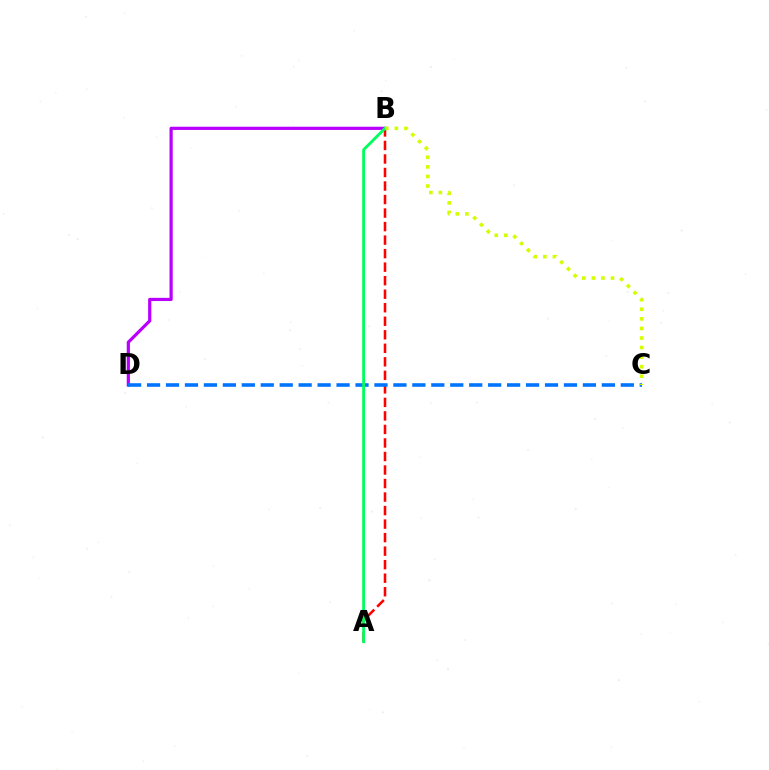{('B', 'D'): [{'color': '#b900ff', 'line_style': 'solid', 'thickness': 2.3}], ('A', 'B'): [{'color': '#ff0000', 'line_style': 'dashed', 'thickness': 1.84}, {'color': '#00ff5c', 'line_style': 'solid', 'thickness': 2.05}], ('C', 'D'): [{'color': '#0074ff', 'line_style': 'dashed', 'thickness': 2.57}], ('B', 'C'): [{'color': '#d1ff00', 'line_style': 'dotted', 'thickness': 2.6}]}